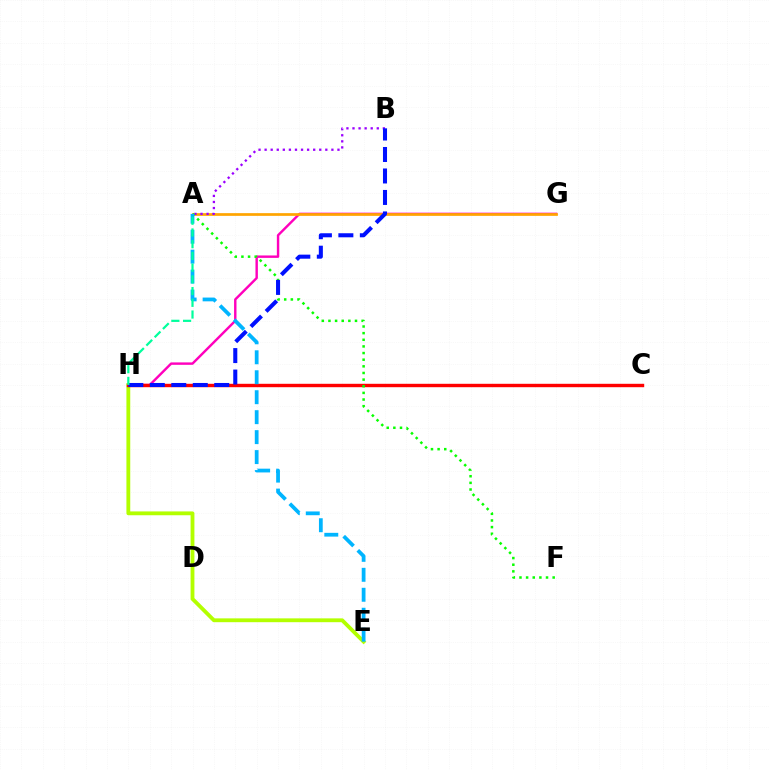{('G', 'H'): [{'color': '#ff00bd', 'line_style': 'solid', 'thickness': 1.74}], ('E', 'H'): [{'color': '#b3ff00', 'line_style': 'solid', 'thickness': 2.75}], ('A', 'G'): [{'color': '#ffa500', 'line_style': 'solid', 'thickness': 1.95}], ('C', 'H'): [{'color': '#ff0000', 'line_style': 'solid', 'thickness': 2.45}], ('A', 'B'): [{'color': '#9b00ff', 'line_style': 'dotted', 'thickness': 1.65}], ('A', 'F'): [{'color': '#08ff00', 'line_style': 'dotted', 'thickness': 1.8}], ('B', 'H'): [{'color': '#0010ff', 'line_style': 'dashed', 'thickness': 2.92}], ('A', 'E'): [{'color': '#00b5ff', 'line_style': 'dashed', 'thickness': 2.71}], ('A', 'H'): [{'color': '#00ff9d', 'line_style': 'dashed', 'thickness': 1.59}]}